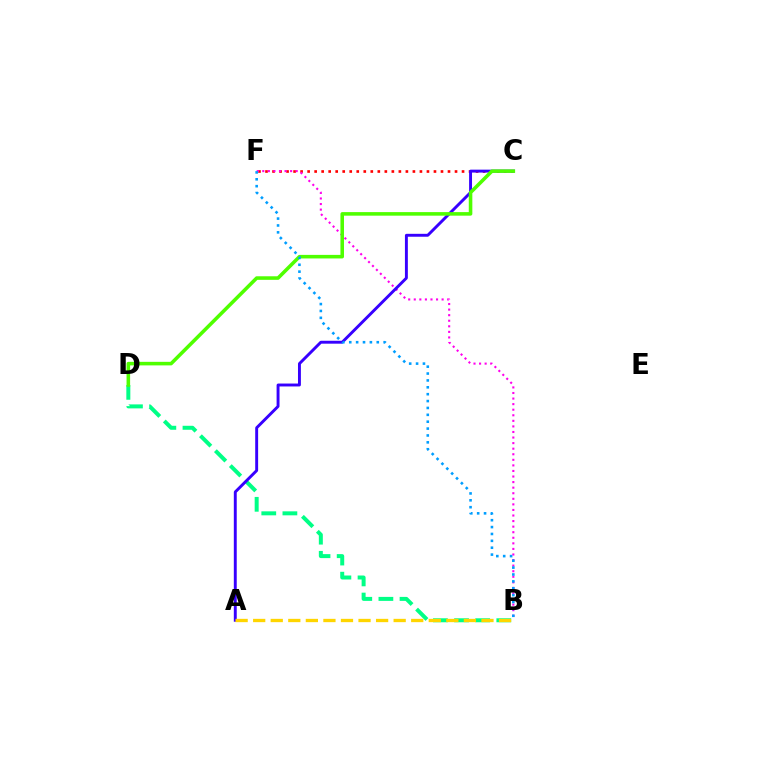{('B', 'D'): [{'color': '#00ff86', 'line_style': 'dashed', 'thickness': 2.87}], ('C', 'F'): [{'color': '#ff0000', 'line_style': 'dotted', 'thickness': 1.91}], ('B', 'F'): [{'color': '#ff00ed', 'line_style': 'dotted', 'thickness': 1.51}, {'color': '#009eff', 'line_style': 'dotted', 'thickness': 1.87}], ('A', 'C'): [{'color': '#3700ff', 'line_style': 'solid', 'thickness': 2.1}], ('C', 'D'): [{'color': '#4fff00', 'line_style': 'solid', 'thickness': 2.56}], ('A', 'B'): [{'color': '#ffd500', 'line_style': 'dashed', 'thickness': 2.39}]}